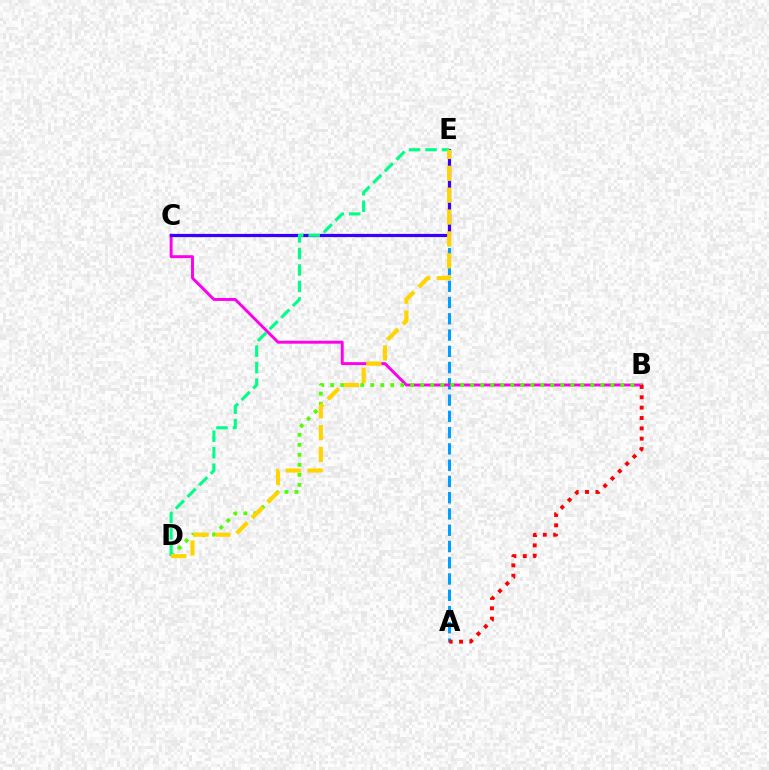{('A', 'E'): [{'color': '#009eff', 'line_style': 'dashed', 'thickness': 2.21}], ('B', 'C'): [{'color': '#ff00ed', 'line_style': 'solid', 'thickness': 2.12}], ('B', 'D'): [{'color': '#4fff00', 'line_style': 'dotted', 'thickness': 2.72}], ('A', 'B'): [{'color': '#ff0000', 'line_style': 'dotted', 'thickness': 2.81}], ('C', 'E'): [{'color': '#3700ff', 'line_style': 'solid', 'thickness': 2.31}], ('D', 'E'): [{'color': '#00ff86', 'line_style': 'dashed', 'thickness': 2.24}, {'color': '#ffd500', 'line_style': 'dashed', 'thickness': 2.97}]}